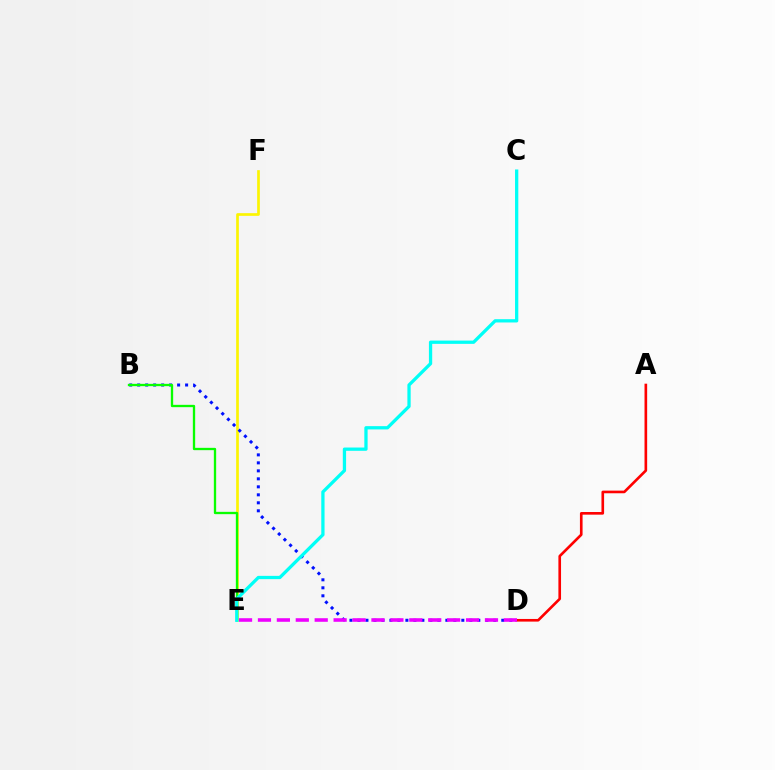{('E', 'F'): [{'color': '#fcf500', 'line_style': 'solid', 'thickness': 1.93}], ('B', 'D'): [{'color': '#0010ff', 'line_style': 'dotted', 'thickness': 2.17}], ('B', 'E'): [{'color': '#08ff00', 'line_style': 'solid', 'thickness': 1.67}], ('A', 'D'): [{'color': '#ff0000', 'line_style': 'solid', 'thickness': 1.9}], ('C', 'E'): [{'color': '#00fff6', 'line_style': 'solid', 'thickness': 2.36}], ('D', 'E'): [{'color': '#ee00ff', 'line_style': 'dashed', 'thickness': 2.57}]}